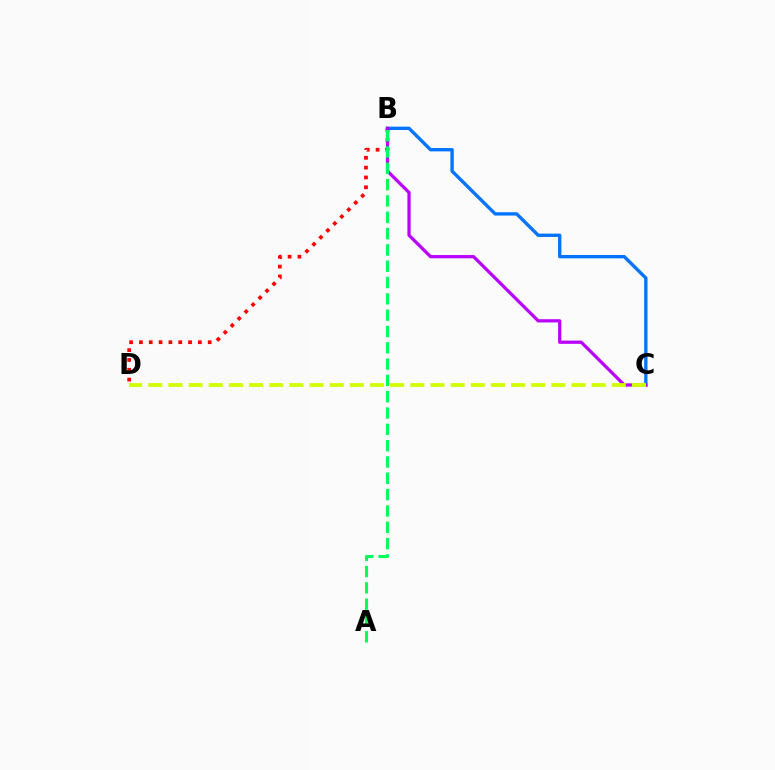{('B', 'C'): [{'color': '#0074ff', 'line_style': 'solid', 'thickness': 2.4}, {'color': '#b900ff', 'line_style': 'solid', 'thickness': 2.33}], ('B', 'D'): [{'color': '#ff0000', 'line_style': 'dotted', 'thickness': 2.67}], ('A', 'B'): [{'color': '#00ff5c', 'line_style': 'dashed', 'thickness': 2.22}], ('C', 'D'): [{'color': '#d1ff00', 'line_style': 'dashed', 'thickness': 2.74}]}